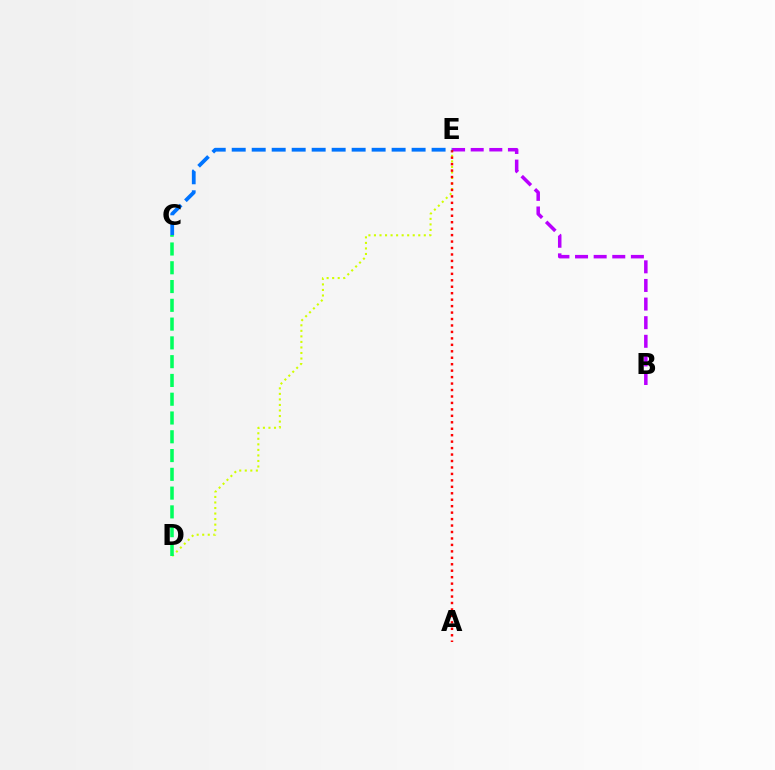{('D', 'E'): [{'color': '#d1ff00', 'line_style': 'dotted', 'thickness': 1.5}], ('B', 'E'): [{'color': '#b900ff', 'line_style': 'dashed', 'thickness': 2.53}], ('A', 'E'): [{'color': '#ff0000', 'line_style': 'dotted', 'thickness': 1.75}], ('C', 'E'): [{'color': '#0074ff', 'line_style': 'dashed', 'thickness': 2.72}], ('C', 'D'): [{'color': '#00ff5c', 'line_style': 'dashed', 'thickness': 2.55}]}